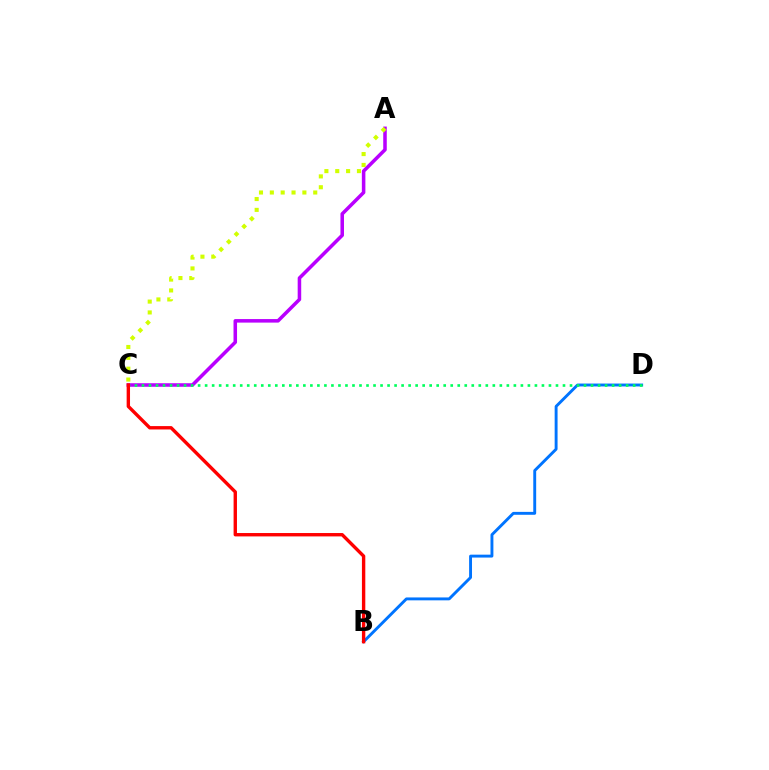{('B', 'D'): [{'color': '#0074ff', 'line_style': 'solid', 'thickness': 2.09}], ('A', 'C'): [{'color': '#b900ff', 'line_style': 'solid', 'thickness': 2.54}, {'color': '#d1ff00', 'line_style': 'dotted', 'thickness': 2.95}], ('C', 'D'): [{'color': '#00ff5c', 'line_style': 'dotted', 'thickness': 1.91}], ('B', 'C'): [{'color': '#ff0000', 'line_style': 'solid', 'thickness': 2.43}]}